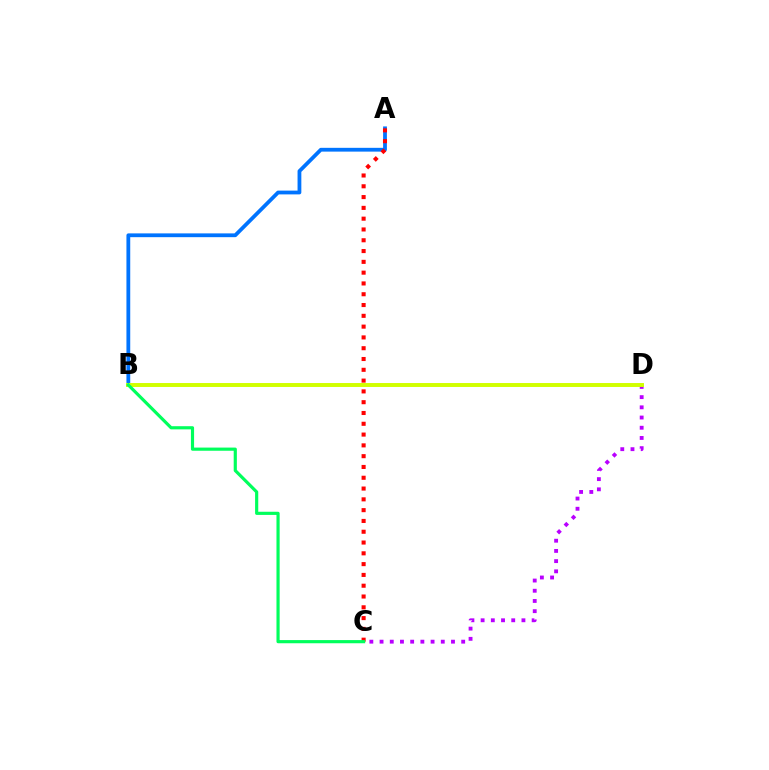{('A', 'B'): [{'color': '#0074ff', 'line_style': 'solid', 'thickness': 2.73}], ('C', 'D'): [{'color': '#b900ff', 'line_style': 'dotted', 'thickness': 2.77}], ('A', 'C'): [{'color': '#ff0000', 'line_style': 'dotted', 'thickness': 2.93}], ('B', 'D'): [{'color': '#d1ff00', 'line_style': 'solid', 'thickness': 2.84}], ('B', 'C'): [{'color': '#00ff5c', 'line_style': 'solid', 'thickness': 2.28}]}